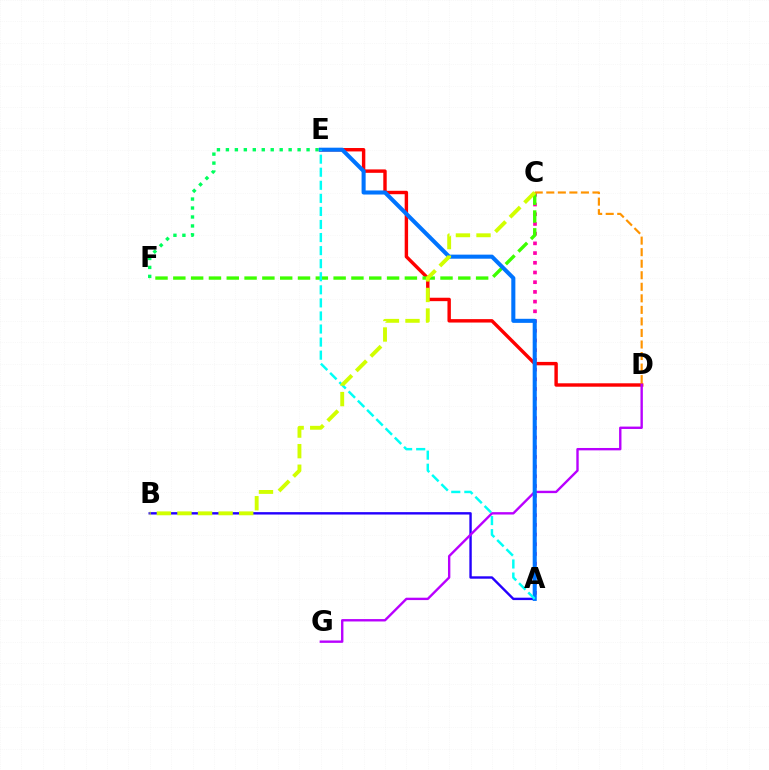{('D', 'E'): [{'color': '#ff0000', 'line_style': 'solid', 'thickness': 2.46}], ('A', 'B'): [{'color': '#2500ff', 'line_style': 'solid', 'thickness': 1.73}], ('A', 'C'): [{'color': '#ff00ac', 'line_style': 'dotted', 'thickness': 2.64}], ('C', 'F'): [{'color': '#3dff00', 'line_style': 'dashed', 'thickness': 2.42}], ('C', 'D'): [{'color': '#ff9400', 'line_style': 'dashed', 'thickness': 1.57}], ('E', 'F'): [{'color': '#00ff5c', 'line_style': 'dotted', 'thickness': 2.44}], ('D', 'G'): [{'color': '#b900ff', 'line_style': 'solid', 'thickness': 1.71}], ('A', 'E'): [{'color': '#0074ff', 'line_style': 'solid', 'thickness': 2.92}, {'color': '#00fff6', 'line_style': 'dashed', 'thickness': 1.78}], ('B', 'C'): [{'color': '#d1ff00', 'line_style': 'dashed', 'thickness': 2.8}]}